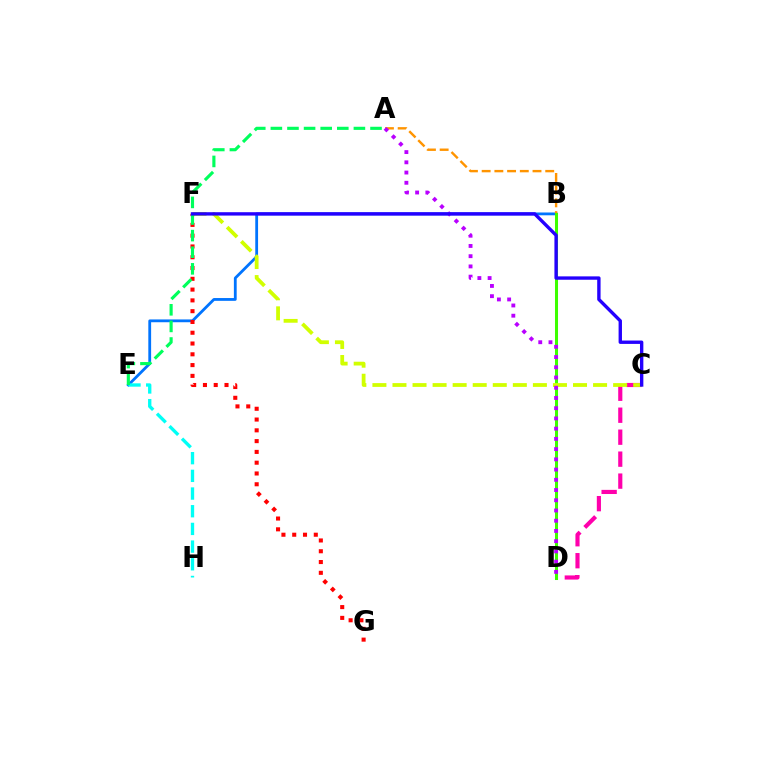{('B', 'E'): [{'color': '#0074ff', 'line_style': 'solid', 'thickness': 2.02}], ('E', 'H'): [{'color': '#00fff6', 'line_style': 'dashed', 'thickness': 2.4}], ('C', 'D'): [{'color': '#ff00ac', 'line_style': 'dashed', 'thickness': 2.98}], ('A', 'B'): [{'color': '#ff9400', 'line_style': 'dashed', 'thickness': 1.73}], ('F', 'G'): [{'color': '#ff0000', 'line_style': 'dotted', 'thickness': 2.93}], ('B', 'D'): [{'color': '#3dff00', 'line_style': 'solid', 'thickness': 2.18}], ('C', 'F'): [{'color': '#d1ff00', 'line_style': 'dashed', 'thickness': 2.73}, {'color': '#2500ff', 'line_style': 'solid', 'thickness': 2.43}], ('A', 'E'): [{'color': '#00ff5c', 'line_style': 'dashed', 'thickness': 2.26}], ('A', 'D'): [{'color': '#b900ff', 'line_style': 'dotted', 'thickness': 2.78}]}